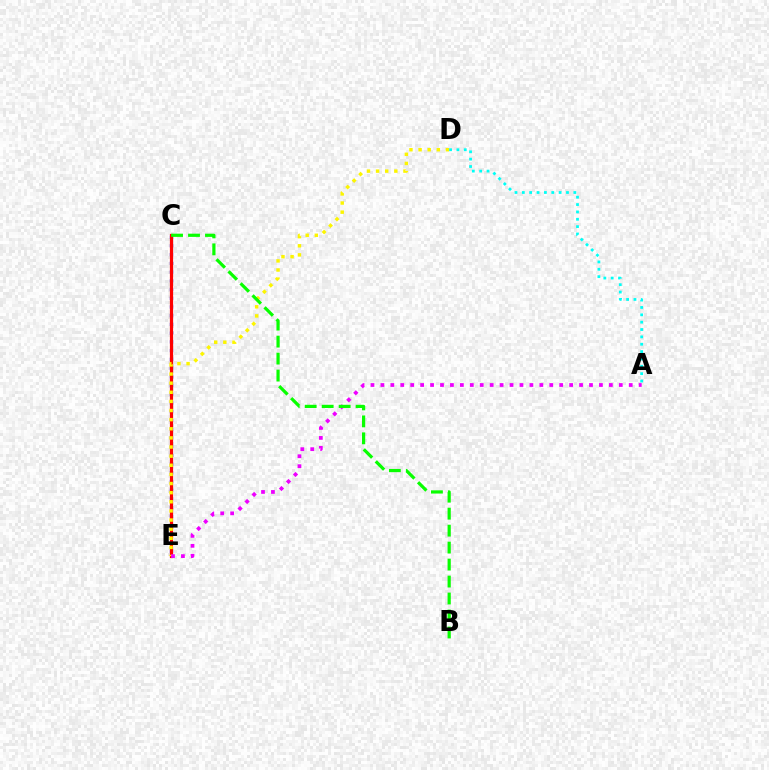{('C', 'E'): [{'color': '#0010ff', 'line_style': 'dotted', 'thickness': 2.37}, {'color': '#ff0000', 'line_style': 'solid', 'thickness': 2.31}], ('D', 'E'): [{'color': '#fcf500', 'line_style': 'dotted', 'thickness': 2.48}], ('A', 'E'): [{'color': '#ee00ff', 'line_style': 'dotted', 'thickness': 2.7}], ('B', 'C'): [{'color': '#08ff00', 'line_style': 'dashed', 'thickness': 2.31}], ('A', 'D'): [{'color': '#00fff6', 'line_style': 'dotted', 'thickness': 2.0}]}